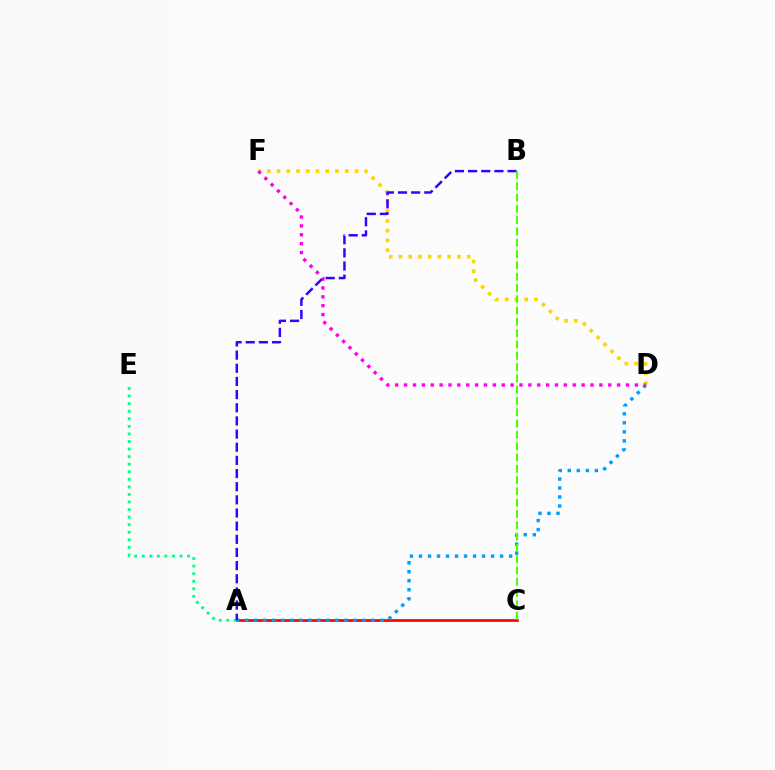{('A', 'C'): [{'color': '#ff0000', 'line_style': 'solid', 'thickness': 1.96}], ('A', 'D'): [{'color': '#009eff', 'line_style': 'dotted', 'thickness': 2.45}], ('D', 'F'): [{'color': '#ffd500', 'line_style': 'dotted', 'thickness': 2.65}, {'color': '#ff00ed', 'line_style': 'dotted', 'thickness': 2.41}], ('A', 'E'): [{'color': '#00ff86', 'line_style': 'dotted', 'thickness': 2.06}], ('A', 'B'): [{'color': '#3700ff', 'line_style': 'dashed', 'thickness': 1.79}], ('B', 'C'): [{'color': '#4fff00', 'line_style': 'dashed', 'thickness': 1.54}]}